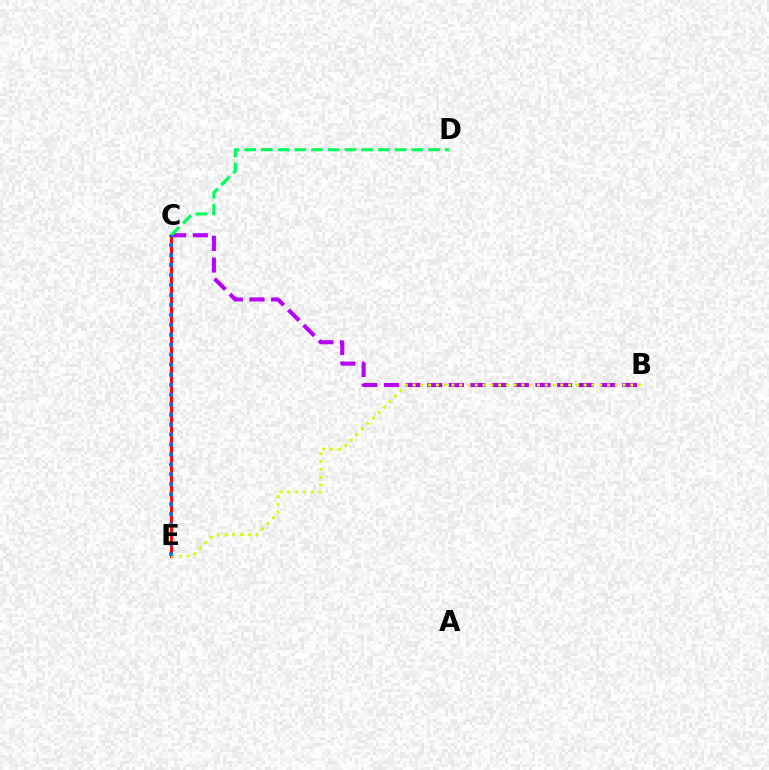{('C', 'E'): [{'color': '#ff0000', 'line_style': 'solid', 'thickness': 2.09}, {'color': '#0074ff', 'line_style': 'dotted', 'thickness': 2.71}], ('B', 'C'): [{'color': '#b900ff', 'line_style': 'dashed', 'thickness': 2.94}], ('C', 'D'): [{'color': '#00ff5c', 'line_style': 'dashed', 'thickness': 2.27}], ('B', 'E'): [{'color': '#d1ff00', 'line_style': 'dotted', 'thickness': 2.11}]}